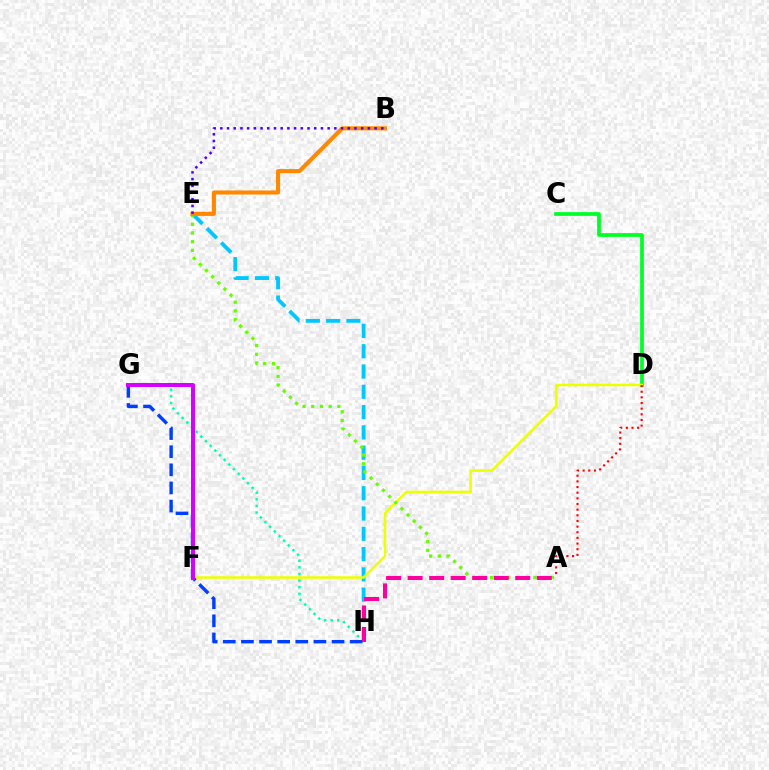{('E', 'H'): [{'color': '#00c7ff', 'line_style': 'dashed', 'thickness': 2.76}], ('C', 'D'): [{'color': '#00ff27', 'line_style': 'solid', 'thickness': 2.69}], ('D', 'F'): [{'color': '#eeff00', 'line_style': 'solid', 'thickness': 1.83}], ('G', 'H'): [{'color': '#00ffaf', 'line_style': 'dotted', 'thickness': 1.79}, {'color': '#003fff', 'line_style': 'dashed', 'thickness': 2.46}], ('A', 'E'): [{'color': '#66ff00', 'line_style': 'dotted', 'thickness': 2.36}], ('A', 'D'): [{'color': '#ff0000', 'line_style': 'dotted', 'thickness': 1.54}], ('B', 'E'): [{'color': '#ff8800', 'line_style': 'solid', 'thickness': 2.94}, {'color': '#4f00ff', 'line_style': 'dotted', 'thickness': 1.82}], ('F', 'G'): [{'color': '#d600ff', 'line_style': 'solid', 'thickness': 2.86}], ('A', 'H'): [{'color': '#ff00a0', 'line_style': 'dashed', 'thickness': 2.92}]}